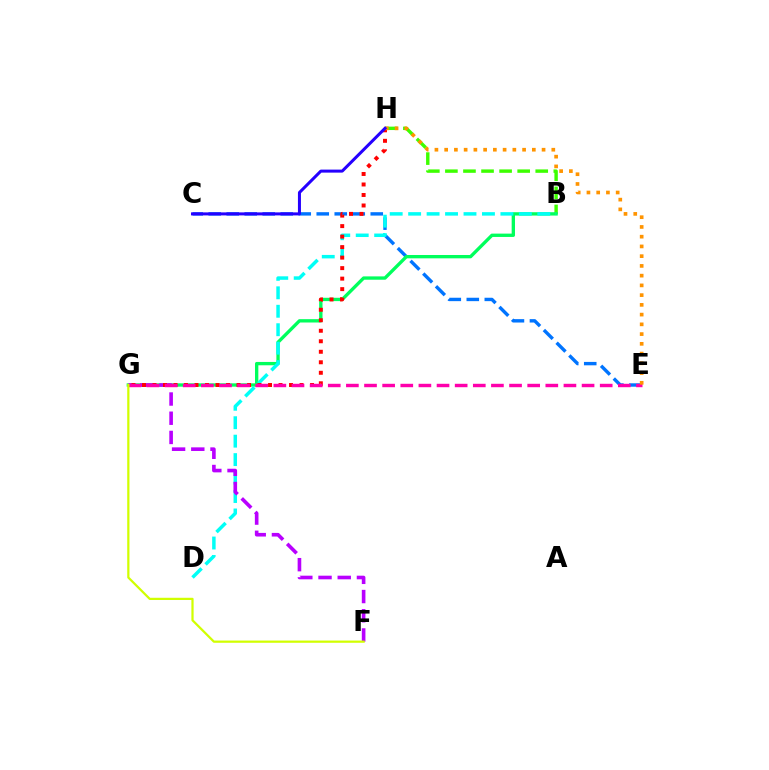{('C', 'E'): [{'color': '#0074ff', 'line_style': 'dashed', 'thickness': 2.45}], ('B', 'H'): [{'color': '#3dff00', 'line_style': 'dashed', 'thickness': 2.45}], ('B', 'G'): [{'color': '#00ff5c', 'line_style': 'solid', 'thickness': 2.4}], ('B', 'D'): [{'color': '#00fff6', 'line_style': 'dashed', 'thickness': 2.51}], ('F', 'G'): [{'color': '#b900ff', 'line_style': 'dashed', 'thickness': 2.61}, {'color': '#d1ff00', 'line_style': 'solid', 'thickness': 1.61}], ('G', 'H'): [{'color': '#ff0000', 'line_style': 'dotted', 'thickness': 2.85}], ('E', 'G'): [{'color': '#ff00ac', 'line_style': 'dashed', 'thickness': 2.46}], ('E', 'H'): [{'color': '#ff9400', 'line_style': 'dotted', 'thickness': 2.65}], ('C', 'H'): [{'color': '#2500ff', 'line_style': 'solid', 'thickness': 2.17}]}